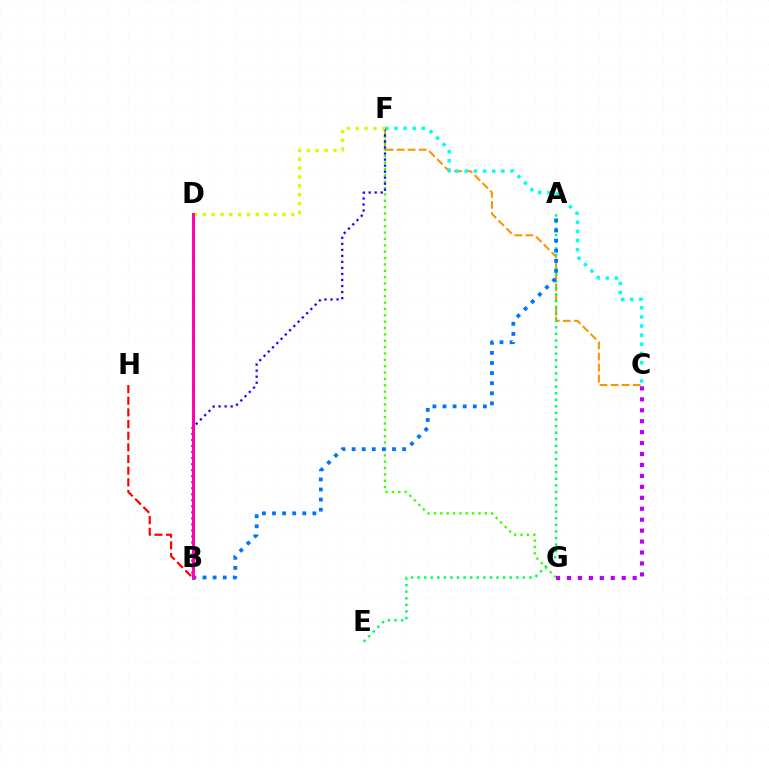{('C', 'F'): [{'color': '#ff9400', 'line_style': 'dashed', 'thickness': 1.5}, {'color': '#00fff6', 'line_style': 'dotted', 'thickness': 2.49}], ('F', 'G'): [{'color': '#3dff00', 'line_style': 'dotted', 'thickness': 1.73}], ('A', 'E'): [{'color': '#00ff5c', 'line_style': 'dotted', 'thickness': 1.79}], ('B', 'F'): [{'color': '#2500ff', 'line_style': 'dotted', 'thickness': 1.64}], ('B', 'H'): [{'color': '#ff0000', 'line_style': 'dashed', 'thickness': 1.58}], ('A', 'B'): [{'color': '#0074ff', 'line_style': 'dotted', 'thickness': 2.74}], ('D', 'F'): [{'color': '#d1ff00', 'line_style': 'dotted', 'thickness': 2.4}], ('B', 'D'): [{'color': '#ff00ac', 'line_style': 'solid', 'thickness': 2.11}], ('C', 'G'): [{'color': '#b900ff', 'line_style': 'dotted', 'thickness': 2.97}]}